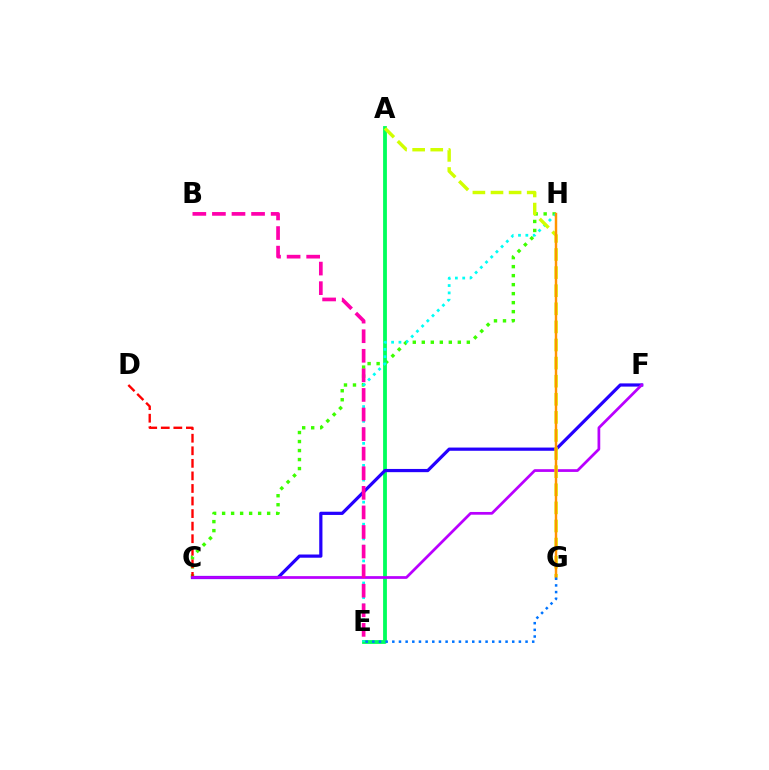{('C', 'H'): [{'color': '#3dff00', 'line_style': 'dotted', 'thickness': 2.45}], ('A', 'E'): [{'color': '#00ff5c', 'line_style': 'solid', 'thickness': 2.74}], ('C', 'F'): [{'color': '#2500ff', 'line_style': 'solid', 'thickness': 2.31}, {'color': '#b900ff', 'line_style': 'solid', 'thickness': 1.97}], ('C', 'D'): [{'color': '#ff0000', 'line_style': 'dashed', 'thickness': 1.71}], ('E', 'H'): [{'color': '#00fff6', 'line_style': 'dotted', 'thickness': 2.0}], ('A', 'G'): [{'color': '#d1ff00', 'line_style': 'dashed', 'thickness': 2.46}], ('G', 'H'): [{'color': '#ff9400', 'line_style': 'solid', 'thickness': 1.76}], ('B', 'E'): [{'color': '#ff00ac', 'line_style': 'dashed', 'thickness': 2.66}], ('E', 'G'): [{'color': '#0074ff', 'line_style': 'dotted', 'thickness': 1.81}]}